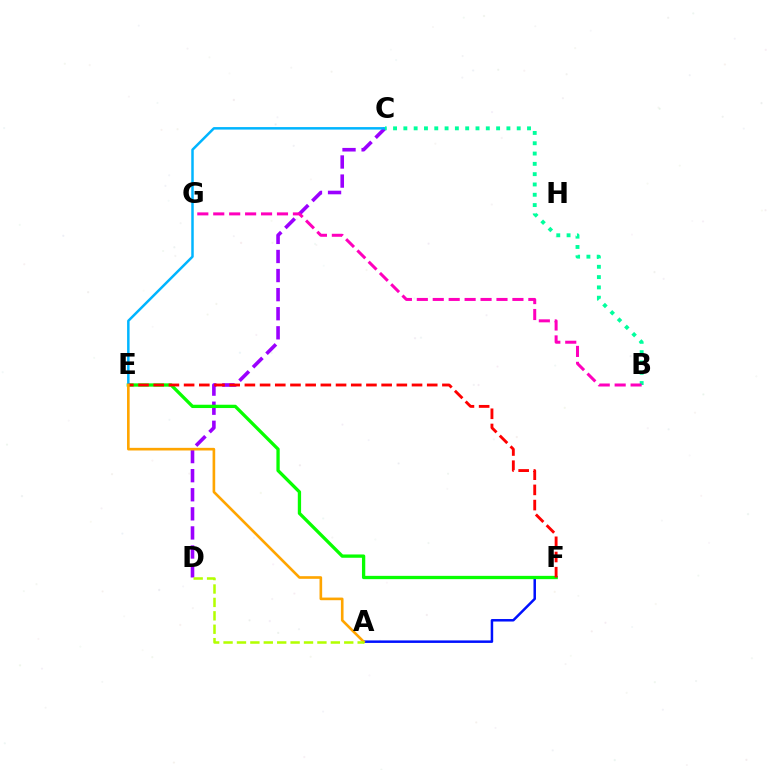{('A', 'F'): [{'color': '#0010ff', 'line_style': 'solid', 'thickness': 1.8}], ('C', 'D'): [{'color': '#9b00ff', 'line_style': 'dashed', 'thickness': 2.59}], ('E', 'F'): [{'color': '#08ff00', 'line_style': 'solid', 'thickness': 2.37}, {'color': '#ff0000', 'line_style': 'dashed', 'thickness': 2.06}], ('C', 'E'): [{'color': '#00b5ff', 'line_style': 'solid', 'thickness': 1.8}], ('B', 'C'): [{'color': '#00ff9d', 'line_style': 'dotted', 'thickness': 2.8}], ('A', 'E'): [{'color': '#ffa500', 'line_style': 'solid', 'thickness': 1.9}], ('A', 'D'): [{'color': '#b3ff00', 'line_style': 'dashed', 'thickness': 1.82}], ('B', 'G'): [{'color': '#ff00bd', 'line_style': 'dashed', 'thickness': 2.16}]}